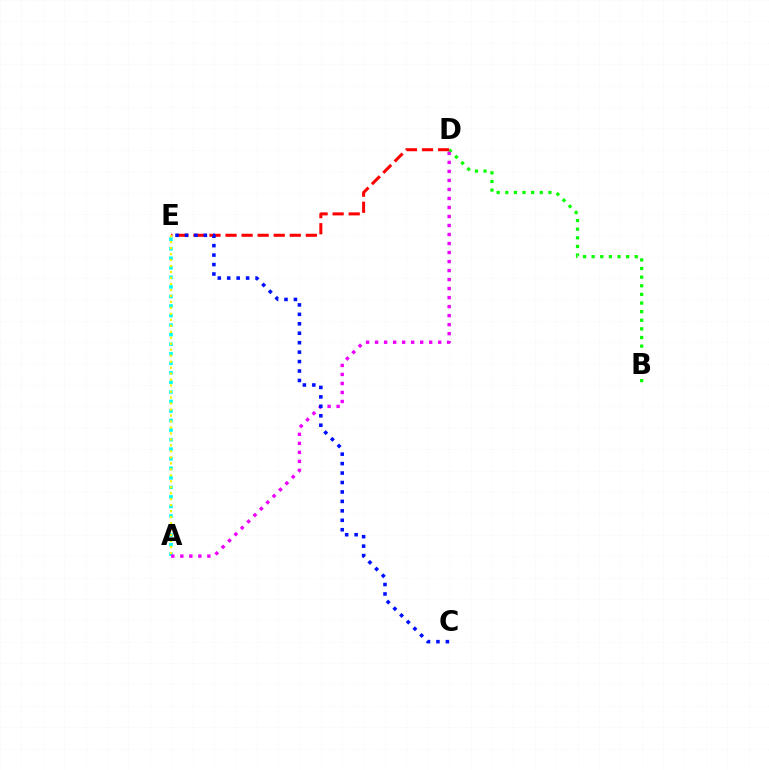{('B', 'D'): [{'color': '#08ff00', 'line_style': 'dotted', 'thickness': 2.34}], ('A', 'E'): [{'color': '#00fff6', 'line_style': 'dotted', 'thickness': 2.59}, {'color': '#fcf500', 'line_style': 'dotted', 'thickness': 1.62}], ('D', 'E'): [{'color': '#ff0000', 'line_style': 'dashed', 'thickness': 2.18}], ('A', 'D'): [{'color': '#ee00ff', 'line_style': 'dotted', 'thickness': 2.45}], ('C', 'E'): [{'color': '#0010ff', 'line_style': 'dotted', 'thickness': 2.57}]}